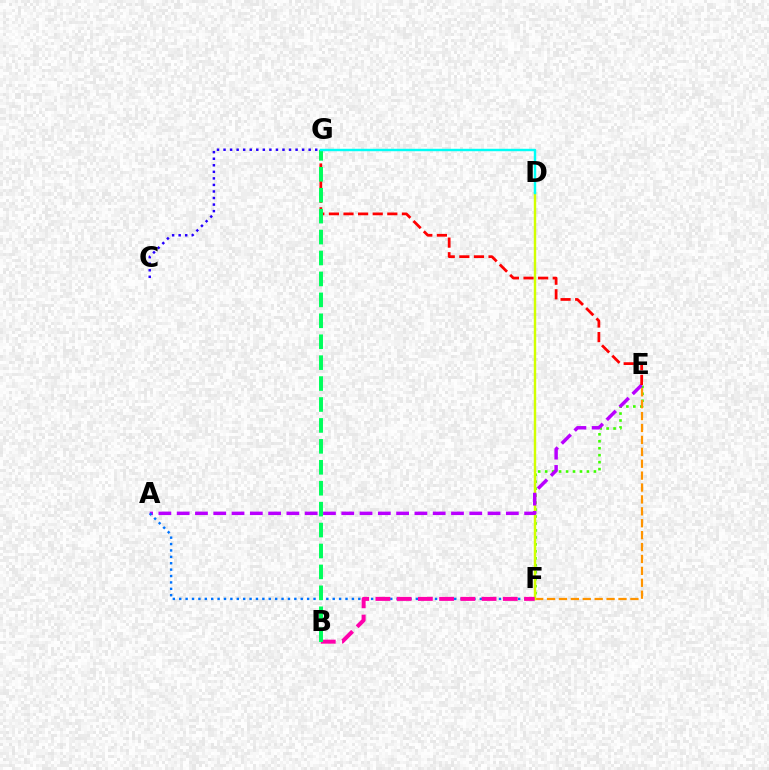{('E', 'F'): [{'color': '#3dff00', 'line_style': 'dotted', 'thickness': 1.89}, {'color': '#ff9400', 'line_style': 'dashed', 'thickness': 1.62}], ('D', 'F'): [{'color': '#d1ff00', 'line_style': 'solid', 'thickness': 1.75}], ('A', 'E'): [{'color': '#b900ff', 'line_style': 'dashed', 'thickness': 2.48}], ('E', 'G'): [{'color': '#ff0000', 'line_style': 'dashed', 'thickness': 1.98}], ('A', 'F'): [{'color': '#0074ff', 'line_style': 'dotted', 'thickness': 1.74}], ('B', 'F'): [{'color': '#ff00ac', 'line_style': 'dashed', 'thickness': 2.88}], ('C', 'G'): [{'color': '#2500ff', 'line_style': 'dotted', 'thickness': 1.78}], ('B', 'G'): [{'color': '#00ff5c', 'line_style': 'dashed', 'thickness': 2.84}], ('D', 'G'): [{'color': '#00fff6', 'line_style': 'solid', 'thickness': 1.75}]}